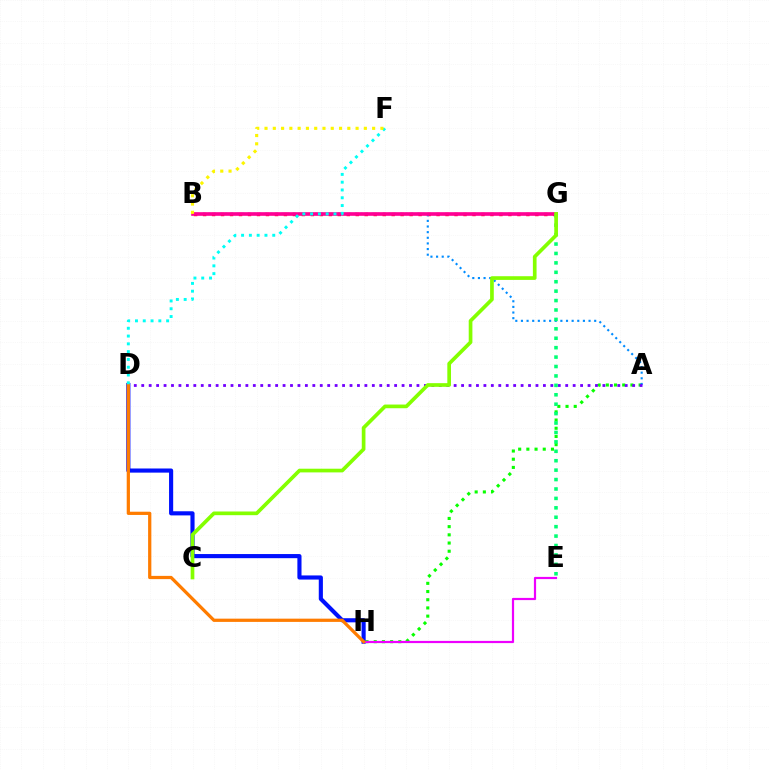{('B', 'G'): [{'color': '#ff0000', 'line_style': 'dotted', 'thickness': 2.44}, {'color': '#ff0094', 'line_style': 'solid', 'thickness': 2.62}], ('A', 'H'): [{'color': '#08ff00', 'line_style': 'dotted', 'thickness': 2.23}], ('A', 'B'): [{'color': '#008cff', 'line_style': 'dotted', 'thickness': 1.53}], ('A', 'D'): [{'color': '#7200ff', 'line_style': 'dotted', 'thickness': 2.02}], ('D', 'H'): [{'color': '#0010ff', 'line_style': 'solid', 'thickness': 2.97}, {'color': '#ff7c00', 'line_style': 'solid', 'thickness': 2.33}], ('E', 'H'): [{'color': '#ee00ff', 'line_style': 'solid', 'thickness': 1.59}], ('E', 'G'): [{'color': '#00ff74', 'line_style': 'dotted', 'thickness': 2.56}], ('C', 'G'): [{'color': '#84ff00', 'line_style': 'solid', 'thickness': 2.65}], ('D', 'F'): [{'color': '#00fff6', 'line_style': 'dotted', 'thickness': 2.12}], ('B', 'F'): [{'color': '#fcf500', 'line_style': 'dotted', 'thickness': 2.25}]}